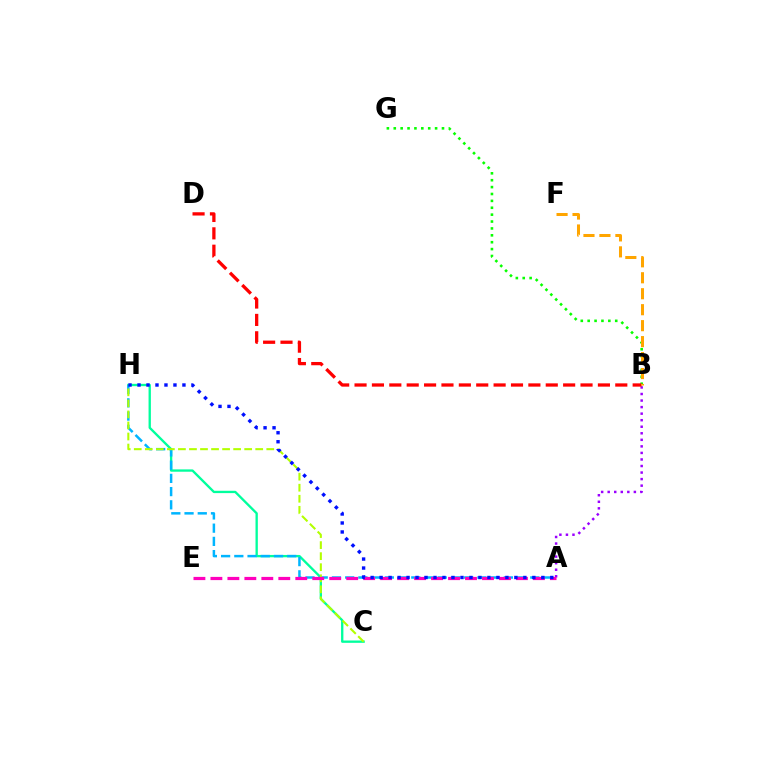{('B', 'G'): [{'color': '#08ff00', 'line_style': 'dotted', 'thickness': 1.87}], ('C', 'H'): [{'color': '#00ff9d', 'line_style': 'solid', 'thickness': 1.68}, {'color': '#b3ff00', 'line_style': 'dashed', 'thickness': 1.5}], ('A', 'B'): [{'color': '#9b00ff', 'line_style': 'dotted', 'thickness': 1.78}], ('A', 'H'): [{'color': '#00b5ff', 'line_style': 'dashed', 'thickness': 1.8}, {'color': '#0010ff', 'line_style': 'dotted', 'thickness': 2.44}], ('B', 'D'): [{'color': '#ff0000', 'line_style': 'dashed', 'thickness': 2.36}], ('B', 'F'): [{'color': '#ffa500', 'line_style': 'dashed', 'thickness': 2.17}], ('A', 'E'): [{'color': '#ff00bd', 'line_style': 'dashed', 'thickness': 2.31}]}